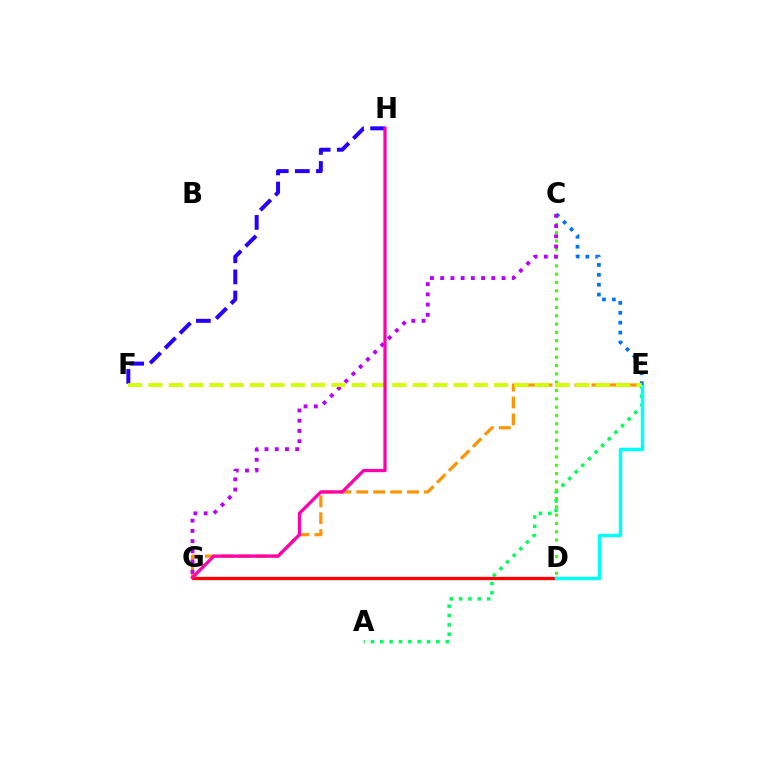{('A', 'E'): [{'color': '#00ff5c', 'line_style': 'dotted', 'thickness': 2.54}], ('D', 'G'): [{'color': '#ff0000', 'line_style': 'solid', 'thickness': 2.37}], ('F', 'H'): [{'color': '#2500ff', 'line_style': 'dashed', 'thickness': 2.87}], ('C', 'D'): [{'color': '#3dff00', 'line_style': 'dotted', 'thickness': 2.26}], ('D', 'E'): [{'color': '#00fff6', 'line_style': 'solid', 'thickness': 2.49}], ('E', 'G'): [{'color': '#ff9400', 'line_style': 'dashed', 'thickness': 2.3}], ('C', 'E'): [{'color': '#0074ff', 'line_style': 'dotted', 'thickness': 2.69}], ('C', 'G'): [{'color': '#b900ff', 'line_style': 'dotted', 'thickness': 2.78}], ('E', 'F'): [{'color': '#d1ff00', 'line_style': 'dashed', 'thickness': 2.76}], ('G', 'H'): [{'color': '#ff00ac', 'line_style': 'solid', 'thickness': 2.35}]}